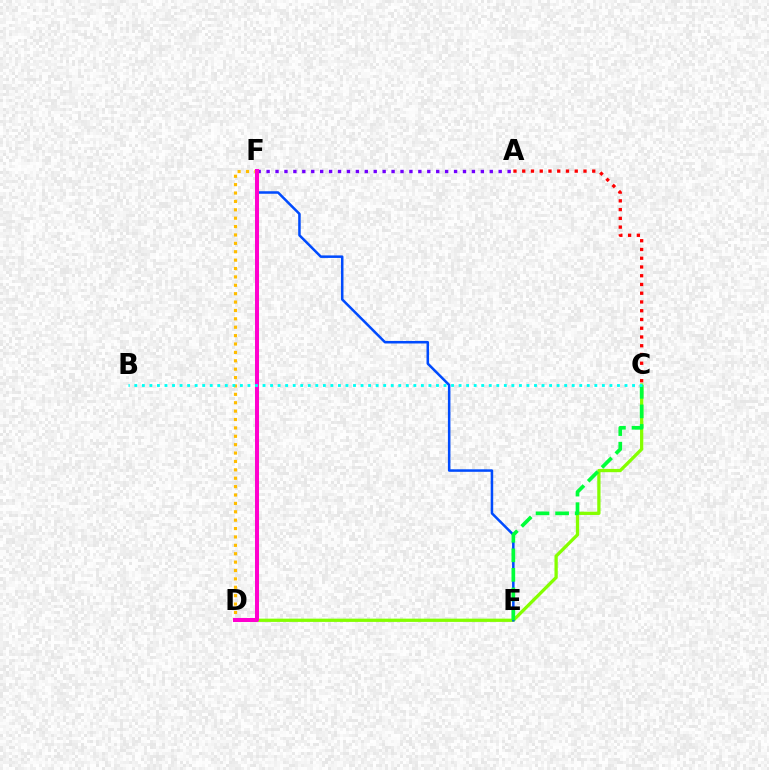{('D', 'F'): [{'color': '#ffbd00', 'line_style': 'dotted', 'thickness': 2.28}, {'color': '#ff00cf', 'line_style': 'solid', 'thickness': 2.9}], ('C', 'D'): [{'color': '#84ff00', 'line_style': 'solid', 'thickness': 2.36}], ('E', 'F'): [{'color': '#004bff', 'line_style': 'solid', 'thickness': 1.81}], ('A', 'C'): [{'color': '#ff0000', 'line_style': 'dotted', 'thickness': 2.38}], ('A', 'F'): [{'color': '#7200ff', 'line_style': 'dotted', 'thickness': 2.43}], ('C', 'E'): [{'color': '#00ff39', 'line_style': 'dashed', 'thickness': 2.66}], ('B', 'C'): [{'color': '#00fff6', 'line_style': 'dotted', 'thickness': 2.05}]}